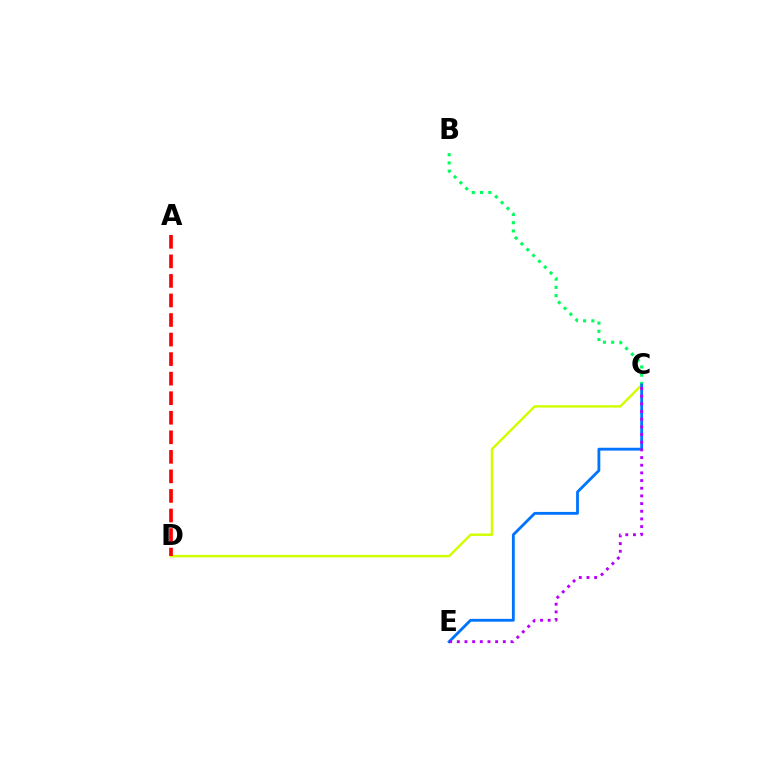{('C', 'D'): [{'color': '#d1ff00', 'line_style': 'solid', 'thickness': 1.75}], ('B', 'C'): [{'color': '#00ff5c', 'line_style': 'dotted', 'thickness': 2.24}], ('A', 'D'): [{'color': '#ff0000', 'line_style': 'dashed', 'thickness': 2.66}], ('C', 'E'): [{'color': '#0074ff', 'line_style': 'solid', 'thickness': 2.03}, {'color': '#b900ff', 'line_style': 'dotted', 'thickness': 2.08}]}